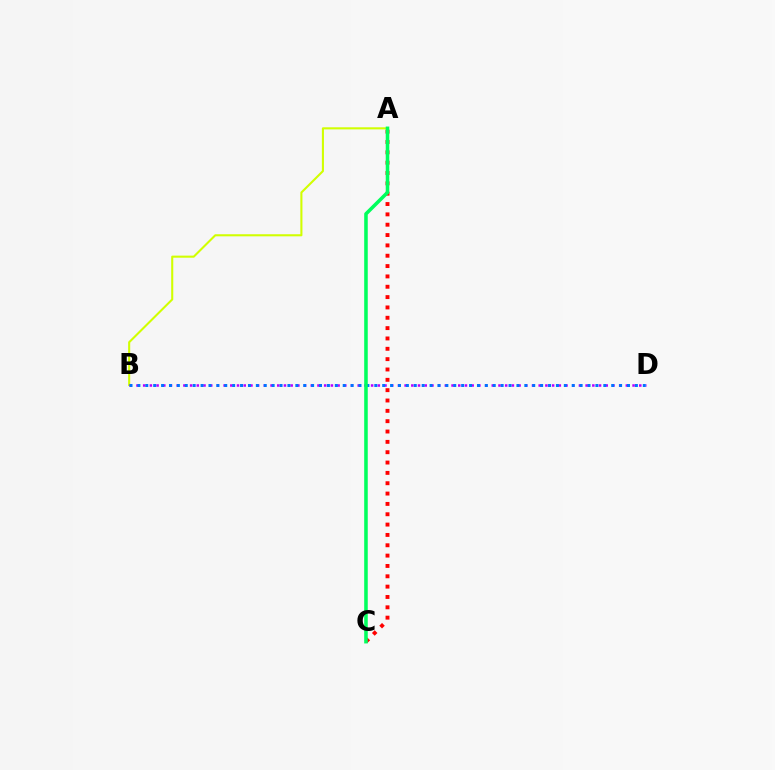{('A', 'C'): [{'color': '#ff0000', 'line_style': 'dotted', 'thickness': 2.81}, {'color': '#00ff5c', 'line_style': 'solid', 'thickness': 2.56}], ('A', 'B'): [{'color': '#d1ff00', 'line_style': 'solid', 'thickness': 1.5}], ('B', 'D'): [{'color': '#b900ff', 'line_style': 'dotted', 'thickness': 1.82}, {'color': '#0074ff', 'line_style': 'dotted', 'thickness': 2.15}]}